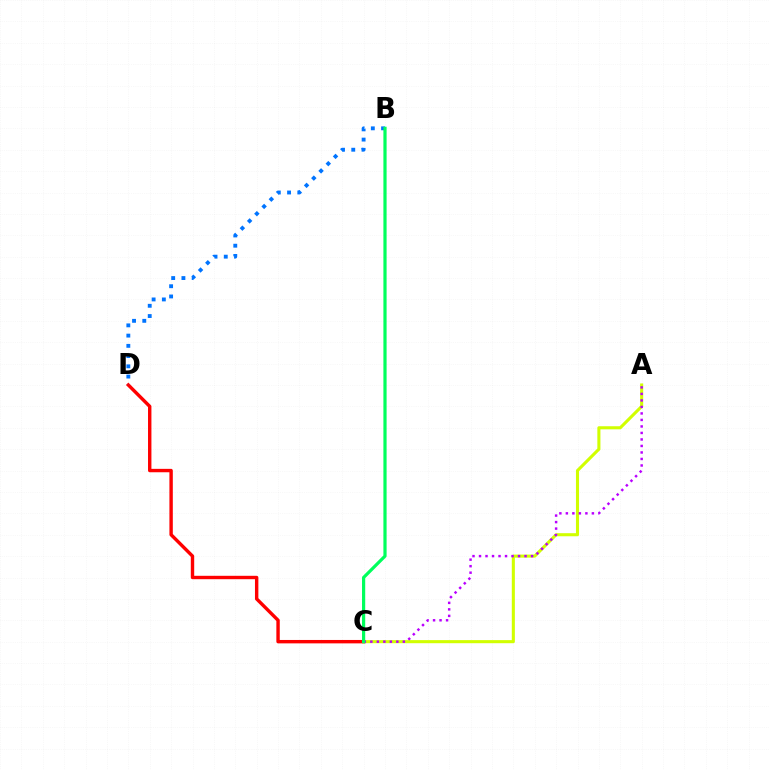{('A', 'C'): [{'color': '#d1ff00', 'line_style': 'solid', 'thickness': 2.22}, {'color': '#b900ff', 'line_style': 'dotted', 'thickness': 1.77}], ('C', 'D'): [{'color': '#ff0000', 'line_style': 'solid', 'thickness': 2.45}], ('B', 'D'): [{'color': '#0074ff', 'line_style': 'dotted', 'thickness': 2.78}], ('B', 'C'): [{'color': '#00ff5c', 'line_style': 'solid', 'thickness': 2.3}]}